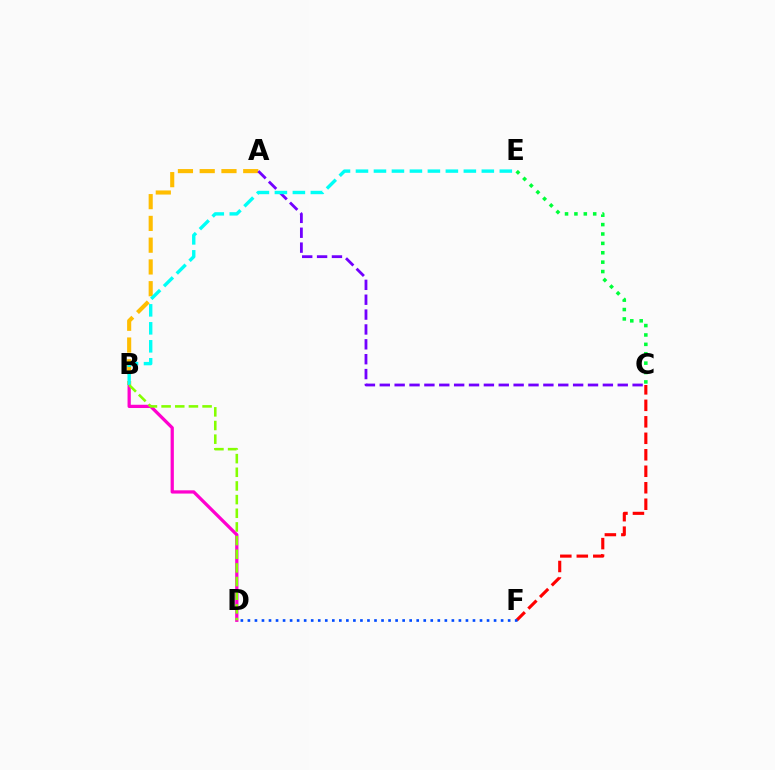{('C', 'F'): [{'color': '#ff0000', 'line_style': 'dashed', 'thickness': 2.24}], ('B', 'D'): [{'color': '#ff00cf', 'line_style': 'solid', 'thickness': 2.34}, {'color': '#84ff00', 'line_style': 'dashed', 'thickness': 1.86}], ('D', 'F'): [{'color': '#004bff', 'line_style': 'dotted', 'thickness': 1.91}], ('A', 'B'): [{'color': '#ffbd00', 'line_style': 'dashed', 'thickness': 2.96}], ('A', 'C'): [{'color': '#7200ff', 'line_style': 'dashed', 'thickness': 2.02}], ('B', 'E'): [{'color': '#00fff6', 'line_style': 'dashed', 'thickness': 2.44}], ('C', 'E'): [{'color': '#00ff39', 'line_style': 'dotted', 'thickness': 2.55}]}